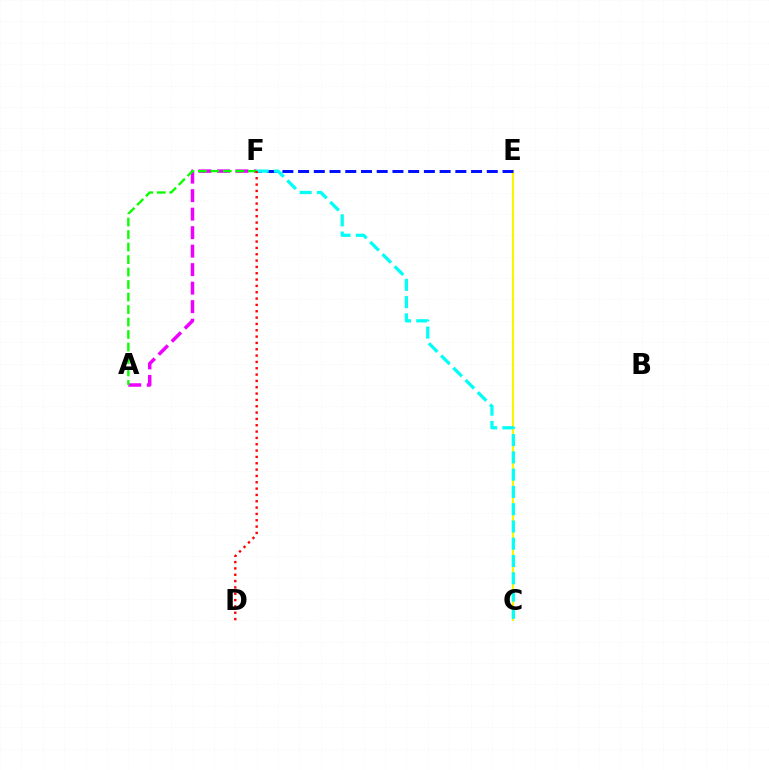{('A', 'F'): [{'color': '#ee00ff', 'line_style': 'dashed', 'thickness': 2.51}, {'color': '#08ff00', 'line_style': 'dashed', 'thickness': 1.7}], ('C', 'E'): [{'color': '#fcf500', 'line_style': 'solid', 'thickness': 1.57}], ('E', 'F'): [{'color': '#0010ff', 'line_style': 'dashed', 'thickness': 2.14}], ('C', 'F'): [{'color': '#00fff6', 'line_style': 'dashed', 'thickness': 2.35}], ('D', 'F'): [{'color': '#ff0000', 'line_style': 'dotted', 'thickness': 1.72}]}